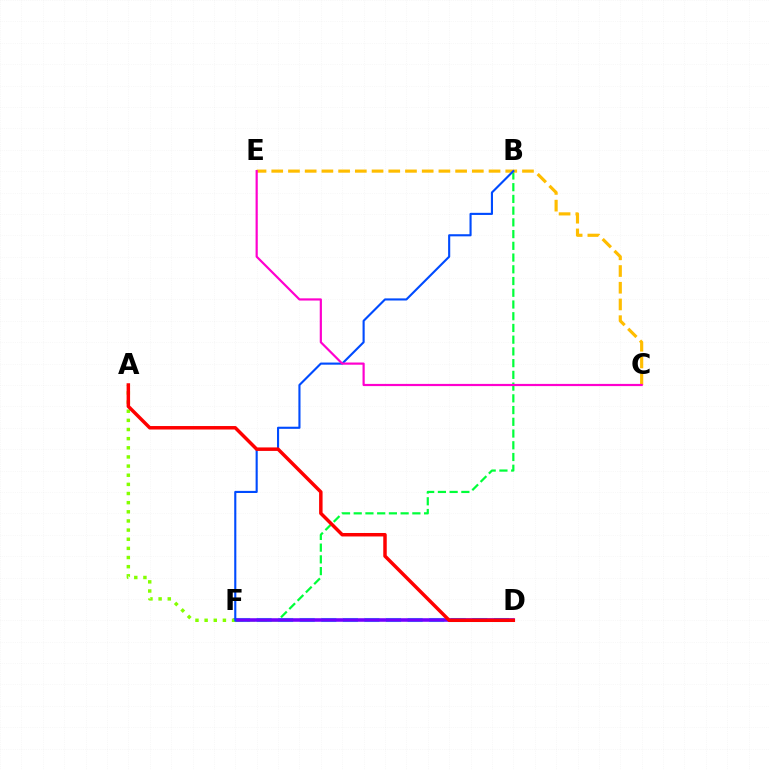{('D', 'F'): [{'color': '#00fff6', 'line_style': 'dashed', 'thickness': 2.93}, {'color': '#7200ff', 'line_style': 'solid', 'thickness': 2.55}], ('B', 'F'): [{'color': '#00ff39', 'line_style': 'dashed', 'thickness': 1.59}, {'color': '#004bff', 'line_style': 'solid', 'thickness': 1.52}], ('C', 'E'): [{'color': '#ffbd00', 'line_style': 'dashed', 'thickness': 2.27}, {'color': '#ff00cf', 'line_style': 'solid', 'thickness': 1.58}], ('A', 'F'): [{'color': '#84ff00', 'line_style': 'dotted', 'thickness': 2.48}], ('A', 'D'): [{'color': '#ff0000', 'line_style': 'solid', 'thickness': 2.5}]}